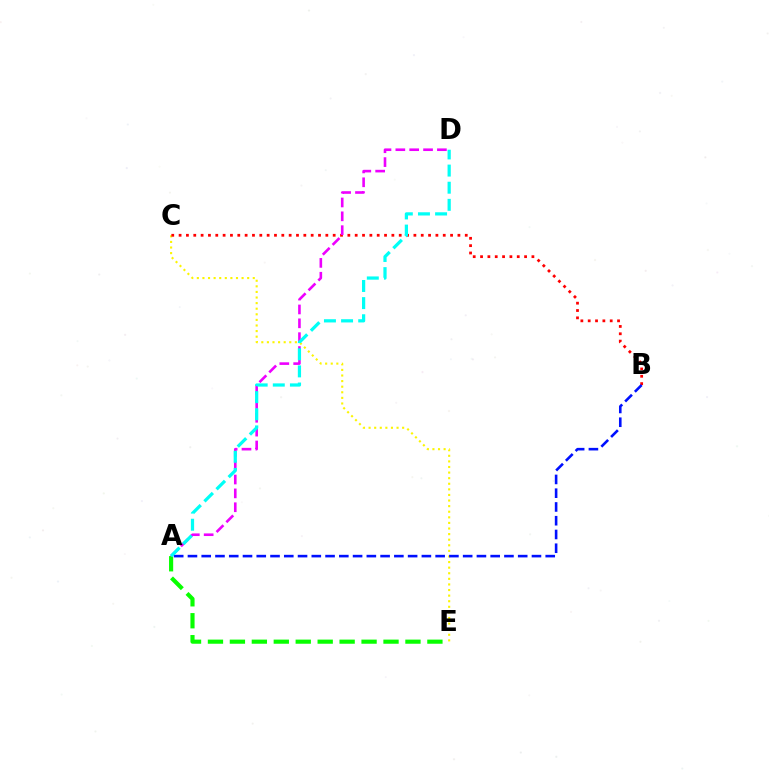{('C', 'E'): [{'color': '#fcf500', 'line_style': 'dotted', 'thickness': 1.52}], ('A', 'E'): [{'color': '#08ff00', 'line_style': 'dashed', 'thickness': 2.98}], ('B', 'C'): [{'color': '#ff0000', 'line_style': 'dotted', 'thickness': 1.99}], ('A', 'D'): [{'color': '#ee00ff', 'line_style': 'dashed', 'thickness': 1.88}, {'color': '#00fff6', 'line_style': 'dashed', 'thickness': 2.33}], ('A', 'B'): [{'color': '#0010ff', 'line_style': 'dashed', 'thickness': 1.87}]}